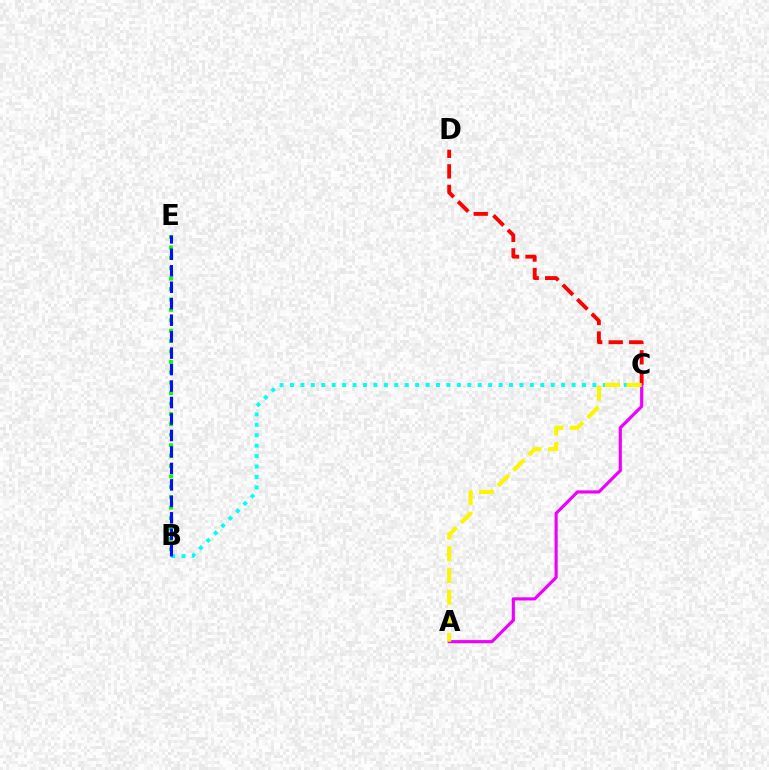{('B', 'C'): [{'color': '#00fff6', 'line_style': 'dotted', 'thickness': 2.83}], ('C', 'D'): [{'color': '#ff0000', 'line_style': 'dashed', 'thickness': 2.79}], ('B', 'E'): [{'color': '#08ff00', 'line_style': 'dotted', 'thickness': 2.83}, {'color': '#0010ff', 'line_style': 'dashed', 'thickness': 2.24}], ('A', 'C'): [{'color': '#ee00ff', 'line_style': 'solid', 'thickness': 2.27}, {'color': '#fcf500', 'line_style': 'dashed', 'thickness': 2.95}]}